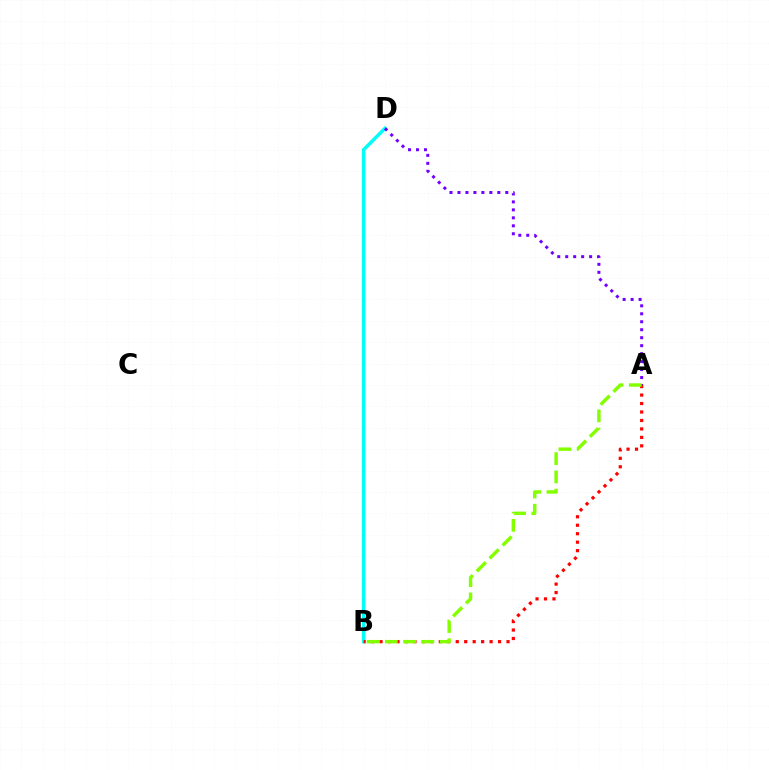{('B', 'D'): [{'color': '#00fff6', 'line_style': 'solid', 'thickness': 2.51}], ('A', 'D'): [{'color': '#7200ff', 'line_style': 'dotted', 'thickness': 2.17}], ('A', 'B'): [{'color': '#ff0000', 'line_style': 'dotted', 'thickness': 2.3}, {'color': '#84ff00', 'line_style': 'dashed', 'thickness': 2.48}]}